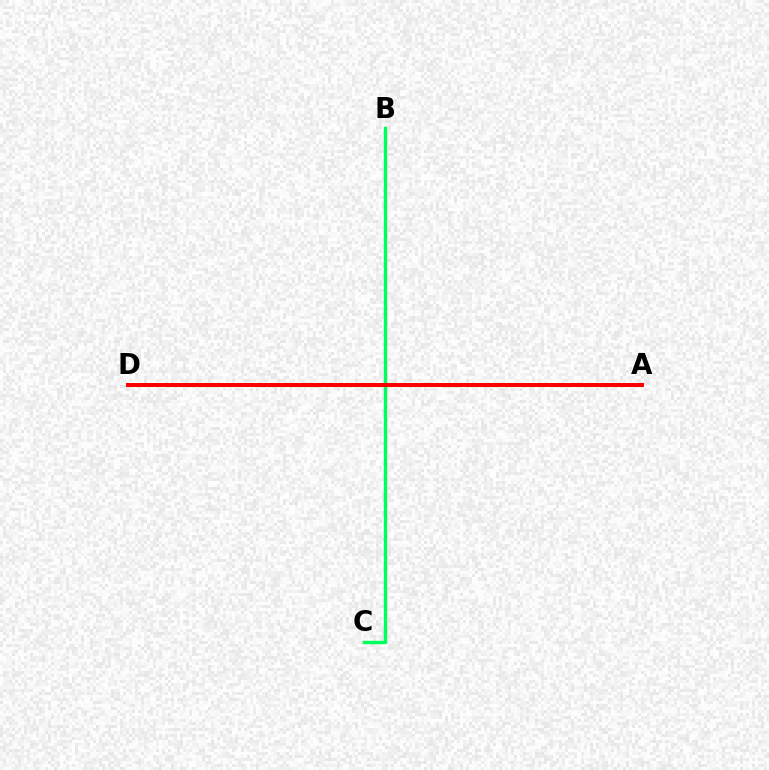{('B', 'C'): [{'color': '#00ff5c', 'line_style': 'solid', 'thickness': 2.45}], ('A', 'D'): [{'color': '#d1ff00', 'line_style': 'dotted', 'thickness': 2.43}, {'color': '#b900ff', 'line_style': 'dashed', 'thickness': 1.67}, {'color': '#0074ff', 'line_style': 'solid', 'thickness': 2.68}, {'color': '#ff0000', 'line_style': 'solid', 'thickness': 2.85}]}